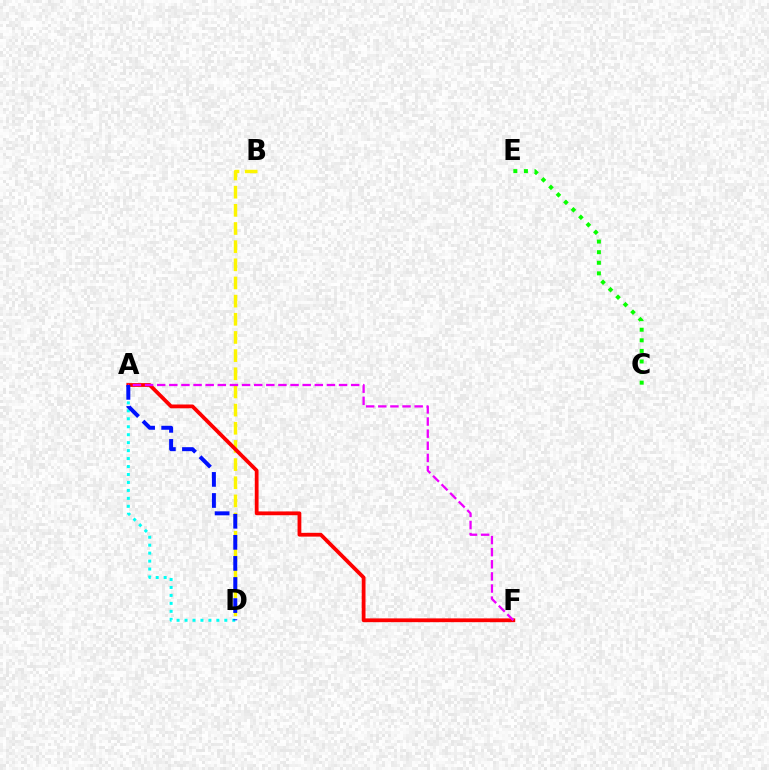{('B', 'D'): [{'color': '#fcf500', 'line_style': 'dashed', 'thickness': 2.47}], ('A', 'F'): [{'color': '#ff0000', 'line_style': 'solid', 'thickness': 2.72}, {'color': '#ee00ff', 'line_style': 'dashed', 'thickness': 1.65}], ('A', 'D'): [{'color': '#00fff6', 'line_style': 'dotted', 'thickness': 2.16}, {'color': '#0010ff', 'line_style': 'dashed', 'thickness': 2.86}], ('C', 'E'): [{'color': '#08ff00', 'line_style': 'dotted', 'thickness': 2.88}]}